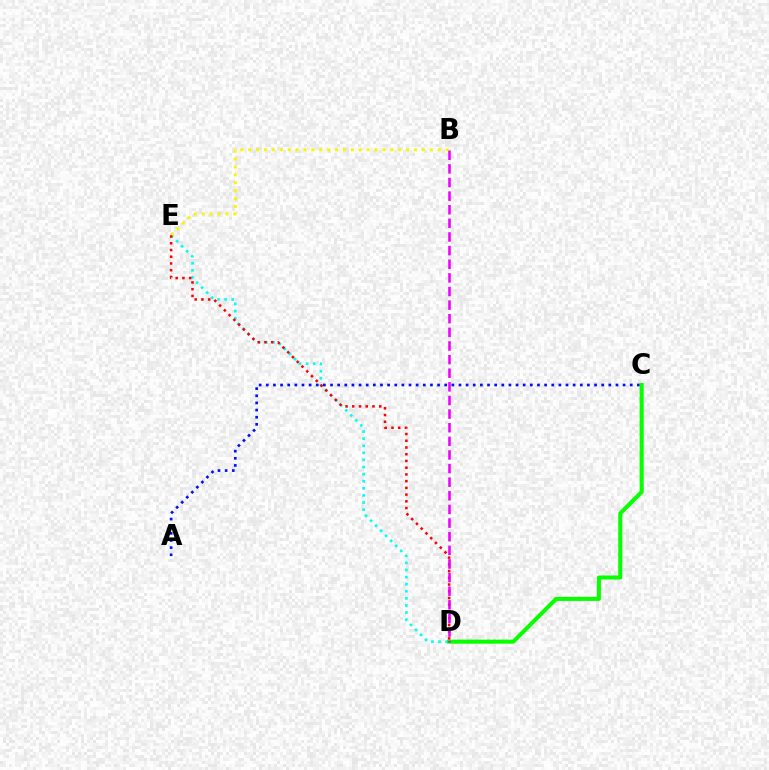{('A', 'C'): [{'color': '#0010ff', 'line_style': 'dotted', 'thickness': 1.94}], ('D', 'E'): [{'color': '#00fff6', 'line_style': 'dotted', 'thickness': 1.93}, {'color': '#ff0000', 'line_style': 'dotted', 'thickness': 1.83}], ('C', 'D'): [{'color': '#08ff00', 'line_style': 'solid', 'thickness': 2.93}], ('B', 'E'): [{'color': '#fcf500', 'line_style': 'dotted', 'thickness': 2.15}], ('B', 'D'): [{'color': '#ee00ff', 'line_style': 'dashed', 'thickness': 1.85}]}